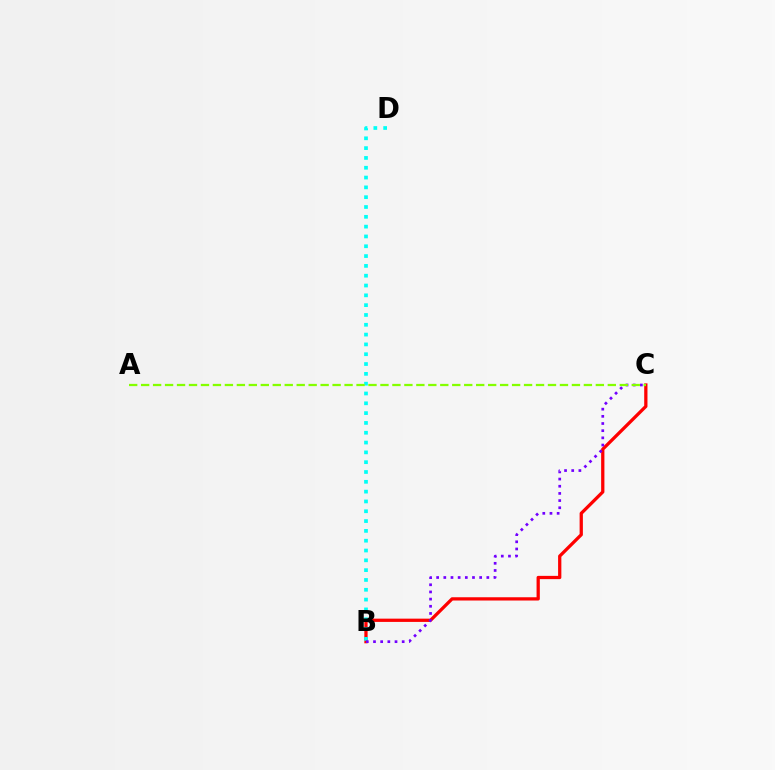{('B', 'C'): [{'color': '#ff0000', 'line_style': 'solid', 'thickness': 2.35}, {'color': '#7200ff', 'line_style': 'dotted', 'thickness': 1.95}], ('B', 'D'): [{'color': '#00fff6', 'line_style': 'dotted', 'thickness': 2.67}], ('A', 'C'): [{'color': '#84ff00', 'line_style': 'dashed', 'thickness': 1.63}]}